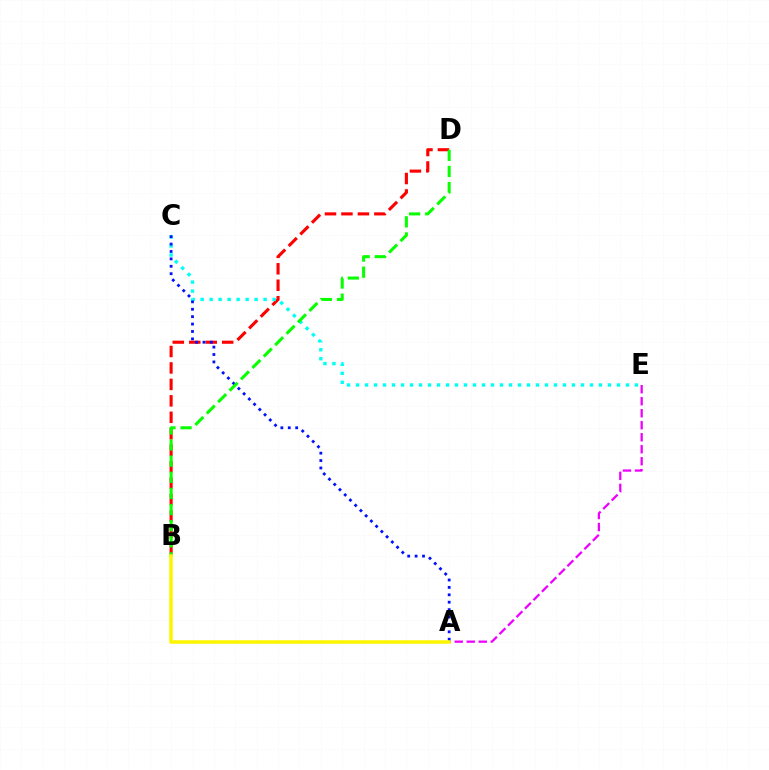{('B', 'D'): [{'color': '#ff0000', 'line_style': 'dashed', 'thickness': 2.24}, {'color': '#08ff00', 'line_style': 'dashed', 'thickness': 2.19}], ('C', 'E'): [{'color': '#00fff6', 'line_style': 'dotted', 'thickness': 2.44}], ('A', 'E'): [{'color': '#ee00ff', 'line_style': 'dashed', 'thickness': 1.63}], ('A', 'C'): [{'color': '#0010ff', 'line_style': 'dotted', 'thickness': 2.01}], ('A', 'B'): [{'color': '#fcf500', 'line_style': 'solid', 'thickness': 2.54}]}